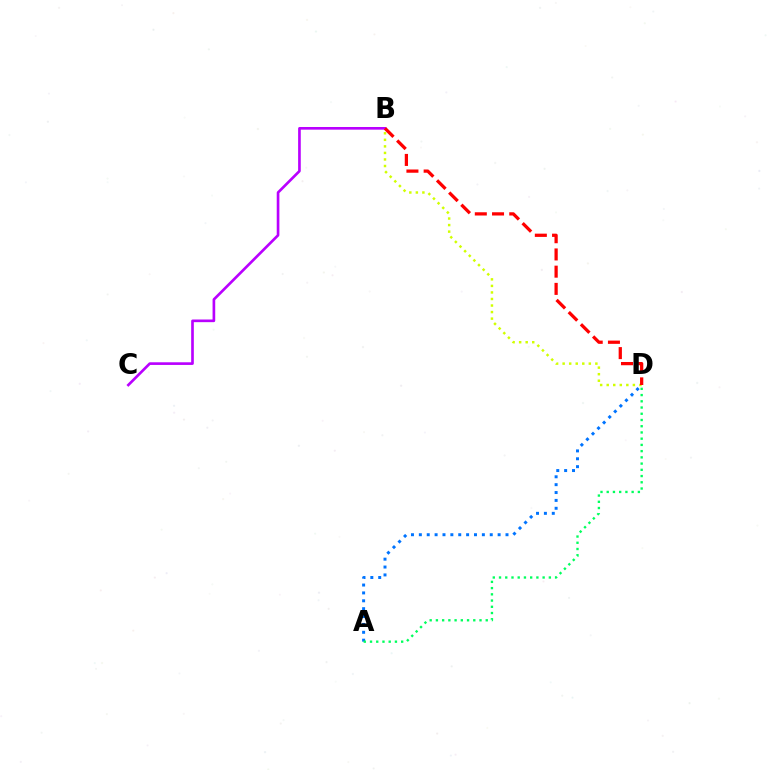{('A', 'D'): [{'color': '#0074ff', 'line_style': 'dotted', 'thickness': 2.14}, {'color': '#00ff5c', 'line_style': 'dotted', 'thickness': 1.69}], ('B', 'C'): [{'color': '#b900ff', 'line_style': 'solid', 'thickness': 1.91}], ('B', 'D'): [{'color': '#d1ff00', 'line_style': 'dotted', 'thickness': 1.78}, {'color': '#ff0000', 'line_style': 'dashed', 'thickness': 2.34}]}